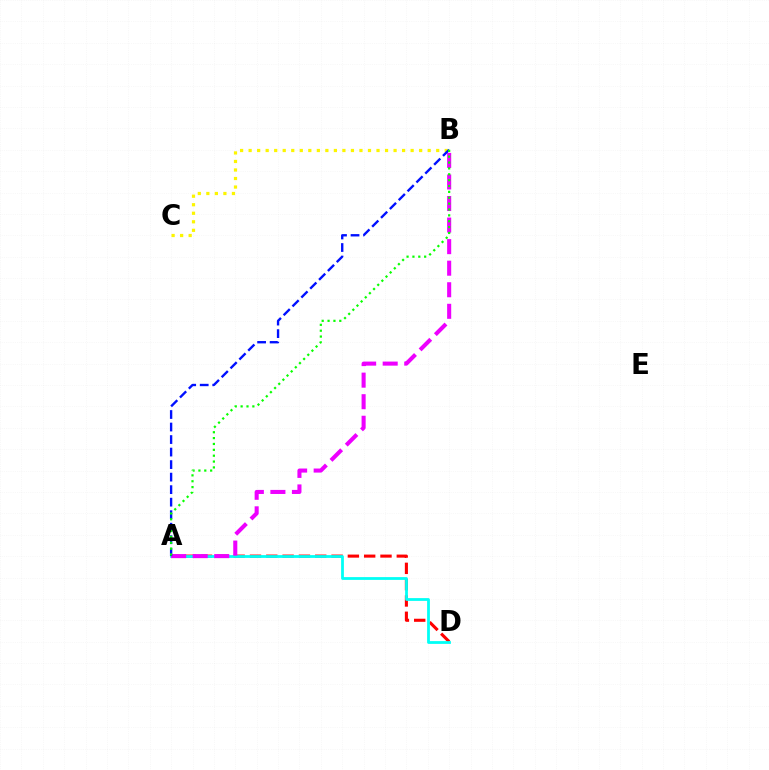{('A', 'D'): [{'color': '#ff0000', 'line_style': 'dashed', 'thickness': 2.22}, {'color': '#00fff6', 'line_style': 'solid', 'thickness': 2.0}], ('B', 'C'): [{'color': '#fcf500', 'line_style': 'dotted', 'thickness': 2.32}], ('A', 'B'): [{'color': '#ee00ff', 'line_style': 'dashed', 'thickness': 2.93}, {'color': '#0010ff', 'line_style': 'dashed', 'thickness': 1.7}, {'color': '#08ff00', 'line_style': 'dotted', 'thickness': 1.59}]}